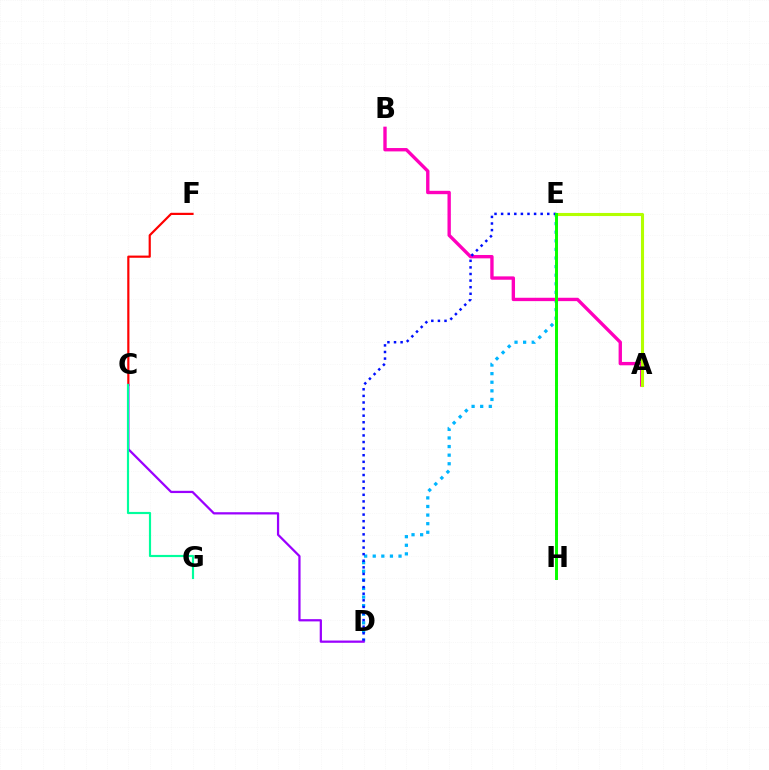{('D', 'E'): [{'color': '#00b5ff', 'line_style': 'dotted', 'thickness': 2.34}, {'color': '#0010ff', 'line_style': 'dotted', 'thickness': 1.79}], ('E', 'H'): [{'color': '#ffa500', 'line_style': 'dotted', 'thickness': 2.03}, {'color': '#08ff00', 'line_style': 'solid', 'thickness': 2.13}], ('A', 'B'): [{'color': '#ff00bd', 'line_style': 'solid', 'thickness': 2.42}], ('C', 'F'): [{'color': '#ff0000', 'line_style': 'solid', 'thickness': 1.58}], ('A', 'E'): [{'color': '#b3ff00', 'line_style': 'solid', 'thickness': 2.23}], ('C', 'D'): [{'color': '#9b00ff', 'line_style': 'solid', 'thickness': 1.62}], ('C', 'G'): [{'color': '#00ff9d', 'line_style': 'solid', 'thickness': 1.56}]}